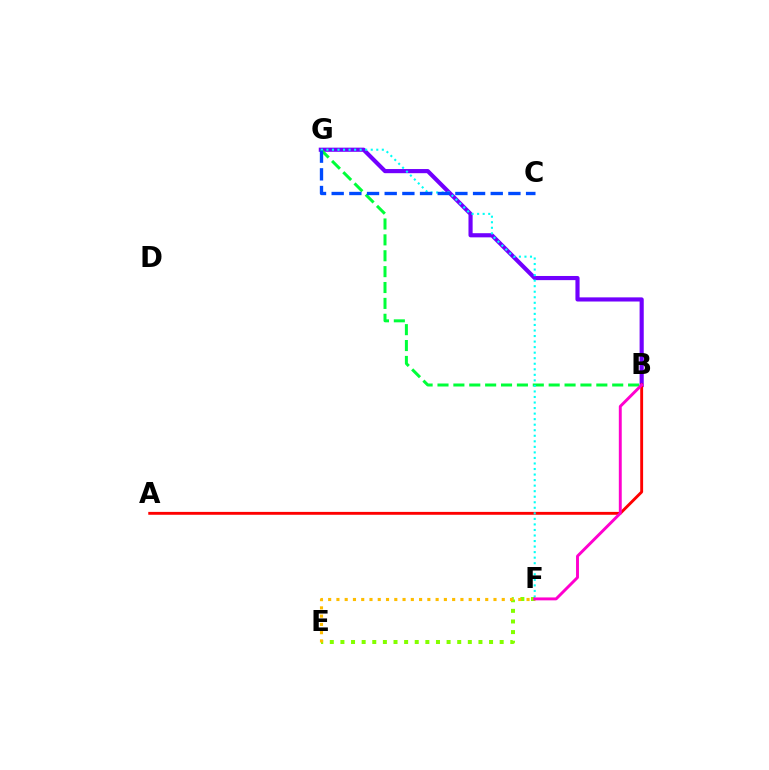{('E', 'F'): [{'color': '#84ff00', 'line_style': 'dotted', 'thickness': 2.88}, {'color': '#ffbd00', 'line_style': 'dotted', 'thickness': 2.25}], ('B', 'G'): [{'color': '#7200ff', 'line_style': 'solid', 'thickness': 2.99}, {'color': '#00ff39', 'line_style': 'dashed', 'thickness': 2.16}], ('A', 'B'): [{'color': '#ff0000', 'line_style': 'solid', 'thickness': 2.07}], ('F', 'G'): [{'color': '#00fff6', 'line_style': 'dotted', 'thickness': 1.51}], ('C', 'G'): [{'color': '#004bff', 'line_style': 'dashed', 'thickness': 2.4}], ('B', 'F'): [{'color': '#ff00cf', 'line_style': 'solid', 'thickness': 2.1}]}